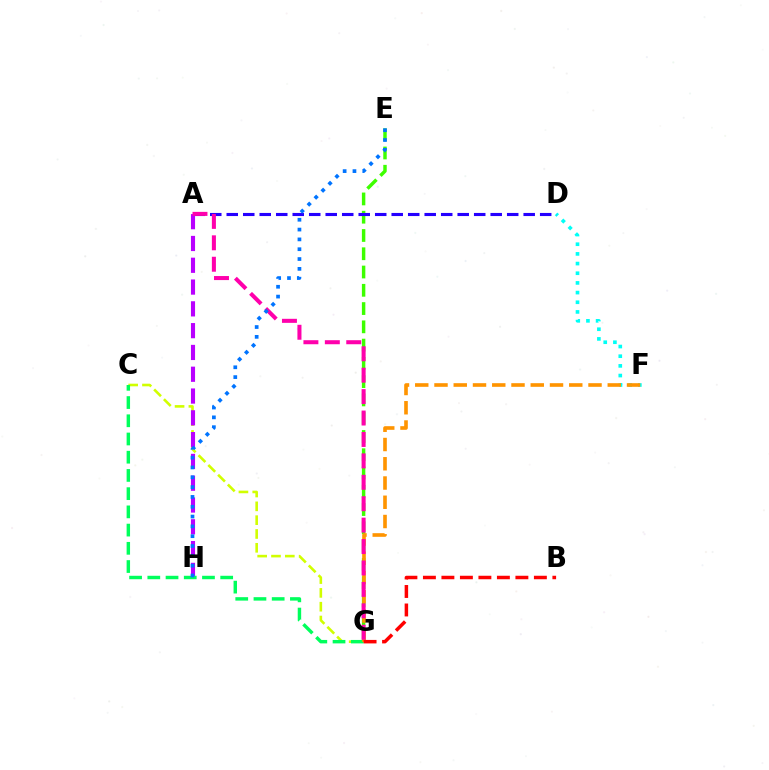{('C', 'G'): [{'color': '#d1ff00', 'line_style': 'dashed', 'thickness': 1.88}, {'color': '#00ff5c', 'line_style': 'dashed', 'thickness': 2.48}], ('D', 'F'): [{'color': '#00fff6', 'line_style': 'dotted', 'thickness': 2.63}], ('E', 'G'): [{'color': '#3dff00', 'line_style': 'dashed', 'thickness': 2.48}], ('A', 'D'): [{'color': '#2500ff', 'line_style': 'dashed', 'thickness': 2.24}], ('A', 'H'): [{'color': '#b900ff', 'line_style': 'dashed', 'thickness': 2.96}], ('F', 'G'): [{'color': '#ff9400', 'line_style': 'dashed', 'thickness': 2.62}], ('B', 'G'): [{'color': '#ff0000', 'line_style': 'dashed', 'thickness': 2.51}], ('A', 'G'): [{'color': '#ff00ac', 'line_style': 'dashed', 'thickness': 2.91}], ('E', 'H'): [{'color': '#0074ff', 'line_style': 'dotted', 'thickness': 2.67}]}